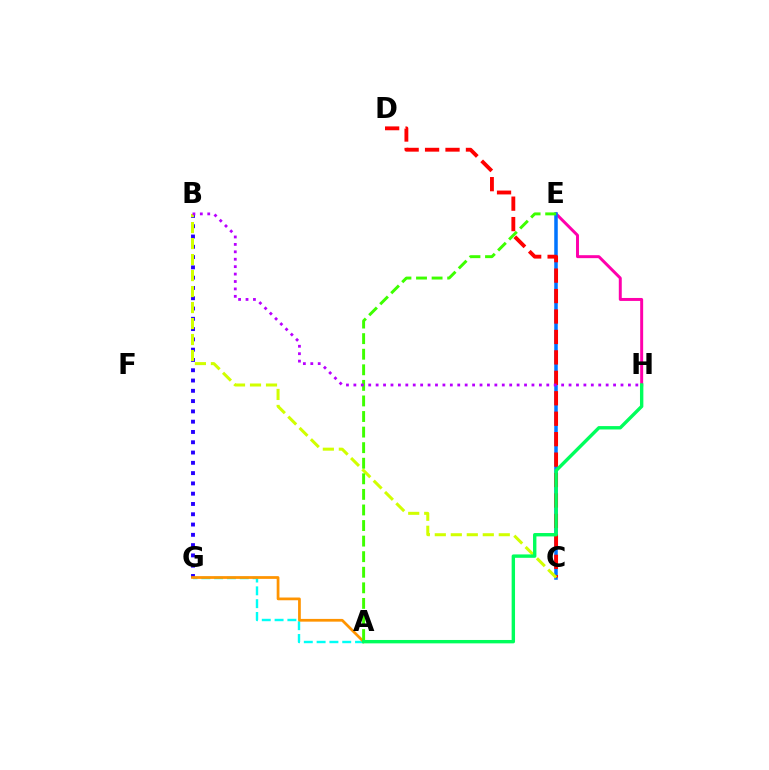{('E', 'H'): [{'color': '#ff00ac', 'line_style': 'solid', 'thickness': 2.13}], ('C', 'E'): [{'color': '#0074ff', 'line_style': 'solid', 'thickness': 2.54}], ('A', 'G'): [{'color': '#00fff6', 'line_style': 'dashed', 'thickness': 1.74}, {'color': '#ff9400', 'line_style': 'solid', 'thickness': 1.98}], ('B', 'G'): [{'color': '#2500ff', 'line_style': 'dotted', 'thickness': 2.79}], ('C', 'D'): [{'color': '#ff0000', 'line_style': 'dashed', 'thickness': 2.78}], ('B', 'C'): [{'color': '#d1ff00', 'line_style': 'dashed', 'thickness': 2.17}], ('A', 'E'): [{'color': '#3dff00', 'line_style': 'dashed', 'thickness': 2.12}], ('A', 'H'): [{'color': '#00ff5c', 'line_style': 'solid', 'thickness': 2.44}], ('B', 'H'): [{'color': '#b900ff', 'line_style': 'dotted', 'thickness': 2.02}]}